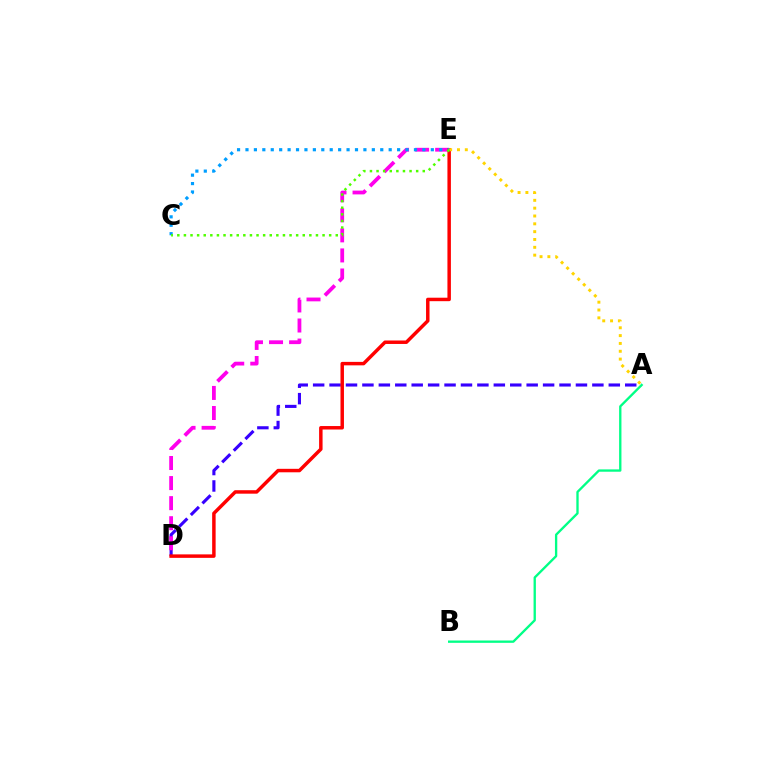{('A', 'D'): [{'color': '#3700ff', 'line_style': 'dashed', 'thickness': 2.23}], ('D', 'E'): [{'color': '#ff00ed', 'line_style': 'dashed', 'thickness': 2.73}, {'color': '#ff0000', 'line_style': 'solid', 'thickness': 2.5}], ('A', 'E'): [{'color': '#ffd500', 'line_style': 'dotted', 'thickness': 2.13}], ('C', 'E'): [{'color': '#009eff', 'line_style': 'dotted', 'thickness': 2.29}, {'color': '#4fff00', 'line_style': 'dotted', 'thickness': 1.79}], ('A', 'B'): [{'color': '#00ff86', 'line_style': 'solid', 'thickness': 1.68}]}